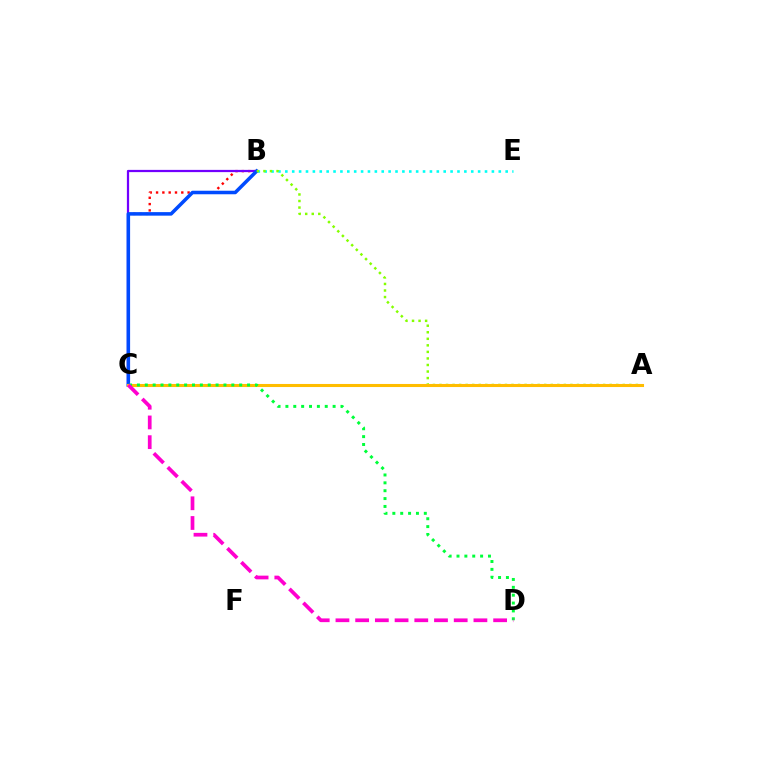{('B', 'E'): [{'color': '#00fff6', 'line_style': 'dotted', 'thickness': 1.87}], ('B', 'C'): [{'color': '#ff0000', 'line_style': 'dotted', 'thickness': 1.71}, {'color': '#7200ff', 'line_style': 'solid', 'thickness': 1.61}, {'color': '#004bff', 'line_style': 'solid', 'thickness': 2.54}], ('A', 'B'): [{'color': '#84ff00', 'line_style': 'dotted', 'thickness': 1.78}], ('A', 'C'): [{'color': '#ffbd00', 'line_style': 'solid', 'thickness': 2.21}], ('C', 'D'): [{'color': '#00ff39', 'line_style': 'dotted', 'thickness': 2.14}, {'color': '#ff00cf', 'line_style': 'dashed', 'thickness': 2.68}]}